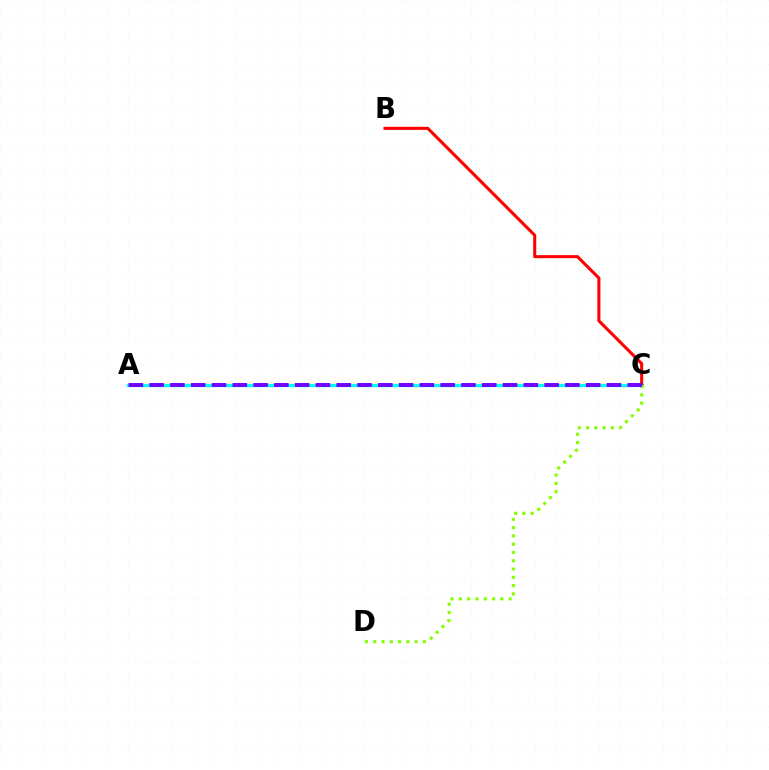{('A', 'C'): [{'color': '#00fff6', 'line_style': 'solid', 'thickness': 2.39}, {'color': '#7200ff', 'line_style': 'dashed', 'thickness': 2.82}], ('B', 'C'): [{'color': '#ff0000', 'line_style': 'solid', 'thickness': 2.2}], ('C', 'D'): [{'color': '#84ff00', 'line_style': 'dotted', 'thickness': 2.25}]}